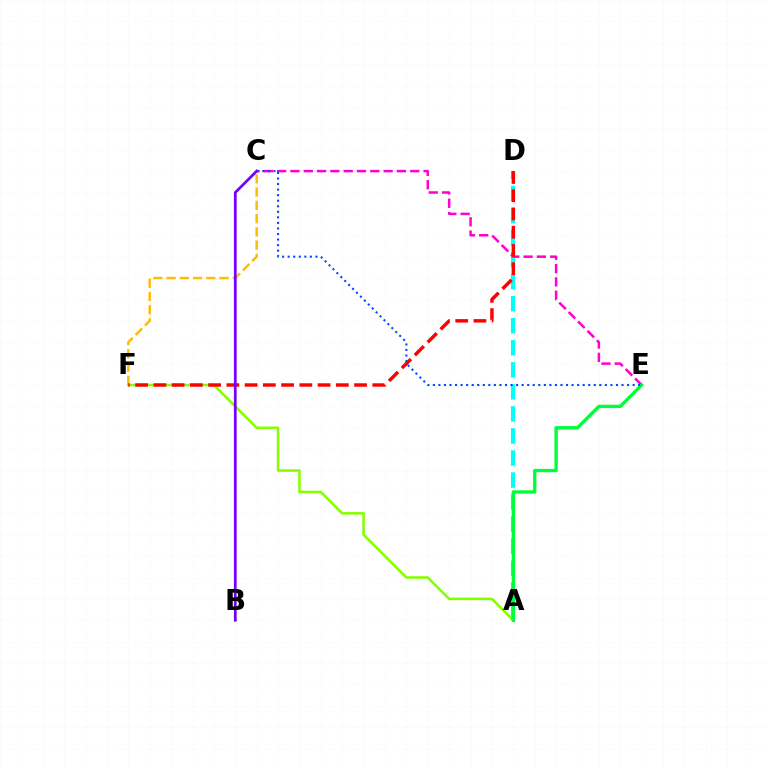{('A', 'F'): [{'color': '#84ff00', 'line_style': 'solid', 'thickness': 1.83}], ('A', 'D'): [{'color': '#00fff6', 'line_style': 'dashed', 'thickness': 2.99}], ('C', 'E'): [{'color': '#ff00cf', 'line_style': 'dashed', 'thickness': 1.81}, {'color': '#004bff', 'line_style': 'dotted', 'thickness': 1.51}], ('C', 'F'): [{'color': '#ffbd00', 'line_style': 'dashed', 'thickness': 1.8}], ('A', 'E'): [{'color': '#00ff39', 'line_style': 'solid', 'thickness': 2.4}], ('D', 'F'): [{'color': '#ff0000', 'line_style': 'dashed', 'thickness': 2.48}], ('B', 'C'): [{'color': '#7200ff', 'line_style': 'solid', 'thickness': 1.97}]}